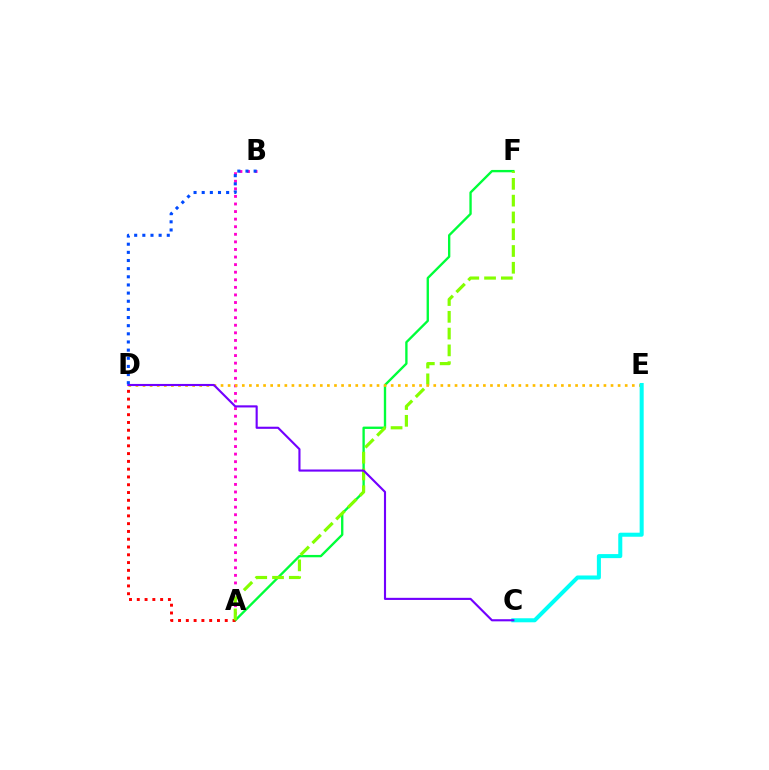{('A', 'B'): [{'color': '#ff00cf', 'line_style': 'dotted', 'thickness': 2.06}], ('A', 'F'): [{'color': '#00ff39', 'line_style': 'solid', 'thickness': 1.69}, {'color': '#84ff00', 'line_style': 'dashed', 'thickness': 2.28}], ('A', 'D'): [{'color': '#ff0000', 'line_style': 'dotted', 'thickness': 2.11}], ('D', 'E'): [{'color': '#ffbd00', 'line_style': 'dotted', 'thickness': 1.93}], ('C', 'E'): [{'color': '#00fff6', 'line_style': 'solid', 'thickness': 2.91}], ('C', 'D'): [{'color': '#7200ff', 'line_style': 'solid', 'thickness': 1.53}], ('B', 'D'): [{'color': '#004bff', 'line_style': 'dotted', 'thickness': 2.21}]}